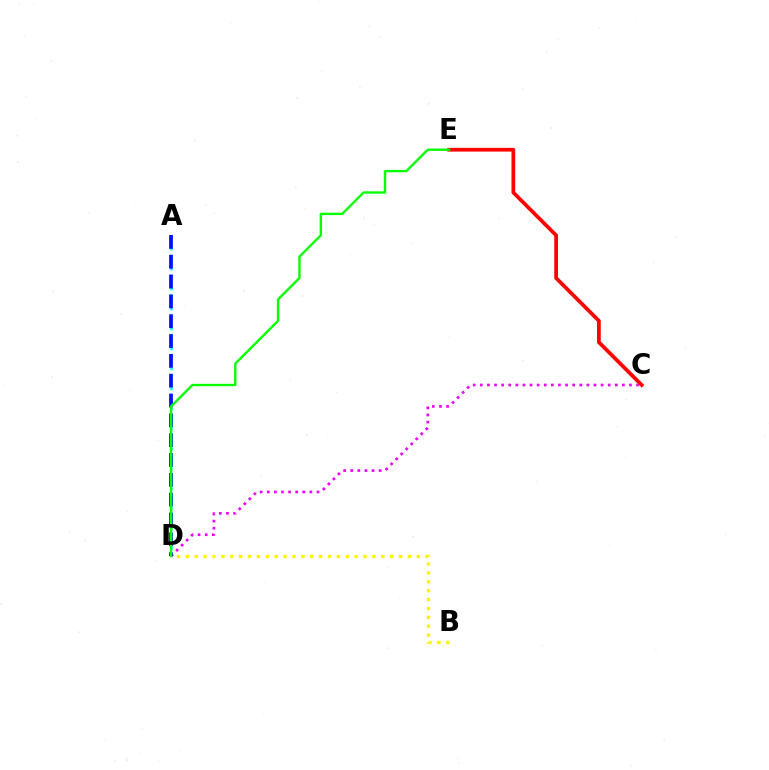{('B', 'D'): [{'color': '#fcf500', 'line_style': 'dotted', 'thickness': 2.41}], ('A', 'D'): [{'color': '#00fff6', 'line_style': 'dotted', 'thickness': 1.81}, {'color': '#0010ff', 'line_style': 'dashed', 'thickness': 2.69}], ('C', 'D'): [{'color': '#ee00ff', 'line_style': 'dotted', 'thickness': 1.93}], ('C', 'E'): [{'color': '#ff0000', 'line_style': 'solid', 'thickness': 2.69}], ('D', 'E'): [{'color': '#08ff00', 'line_style': 'solid', 'thickness': 1.7}]}